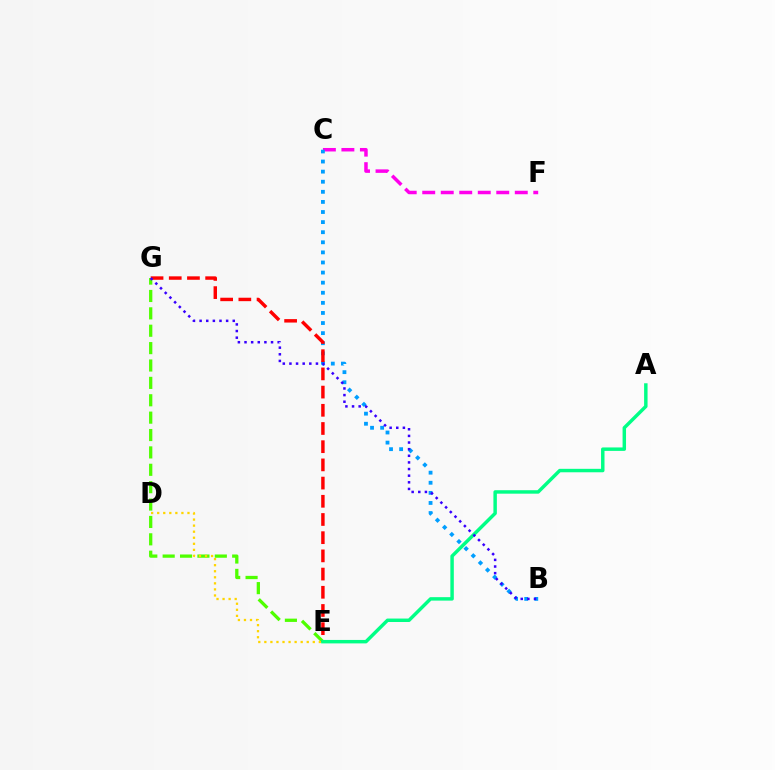{('E', 'G'): [{'color': '#4fff00', 'line_style': 'dashed', 'thickness': 2.36}, {'color': '#ff0000', 'line_style': 'dashed', 'thickness': 2.47}], ('C', 'F'): [{'color': '#ff00ed', 'line_style': 'dashed', 'thickness': 2.51}], ('D', 'E'): [{'color': '#ffd500', 'line_style': 'dotted', 'thickness': 1.65}], ('B', 'C'): [{'color': '#009eff', 'line_style': 'dotted', 'thickness': 2.74}], ('A', 'E'): [{'color': '#00ff86', 'line_style': 'solid', 'thickness': 2.49}], ('B', 'G'): [{'color': '#3700ff', 'line_style': 'dotted', 'thickness': 1.8}]}